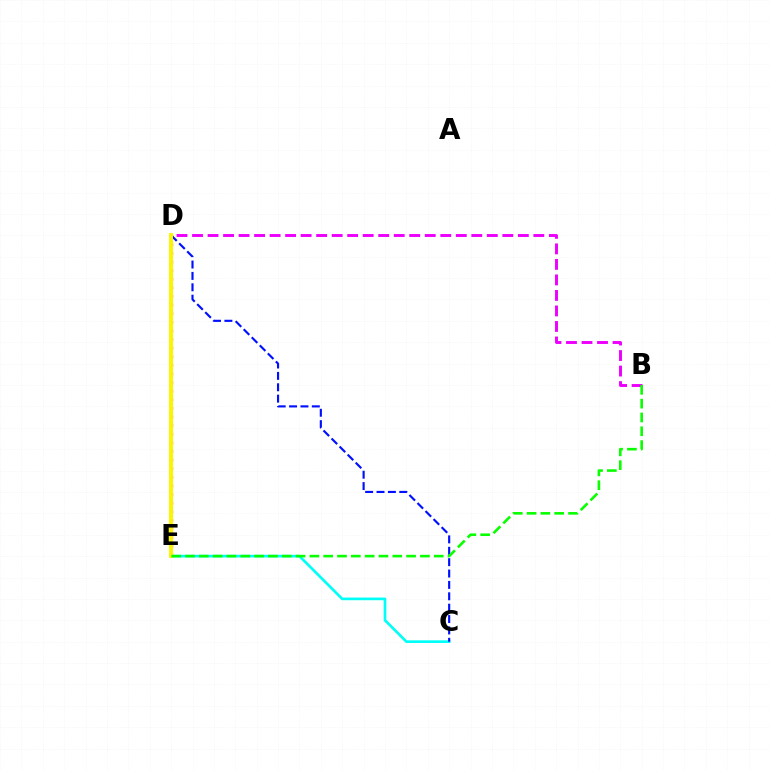{('B', 'D'): [{'color': '#ee00ff', 'line_style': 'dashed', 'thickness': 2.11}], ('D', 'E'): [{'color': '#ff0000', 'line_style': 'dotted', 'thickness': 2.34}, {'color': '#fcf500', 'line_style': 'solid', 'thickness': 2.84}], ('C', 'E'): [{'color': '#00fff6', 'line_style': 'solid', 'thickness': 1.92}], ('C', 'D'): [{'color': '#0010ff', 'line_style': 'dashed', 'thickness': 1.55}], ('B', 'E'): [{'color': '#08ff00', 'line_style': 'dashed', 'thickness': 1.88}]}